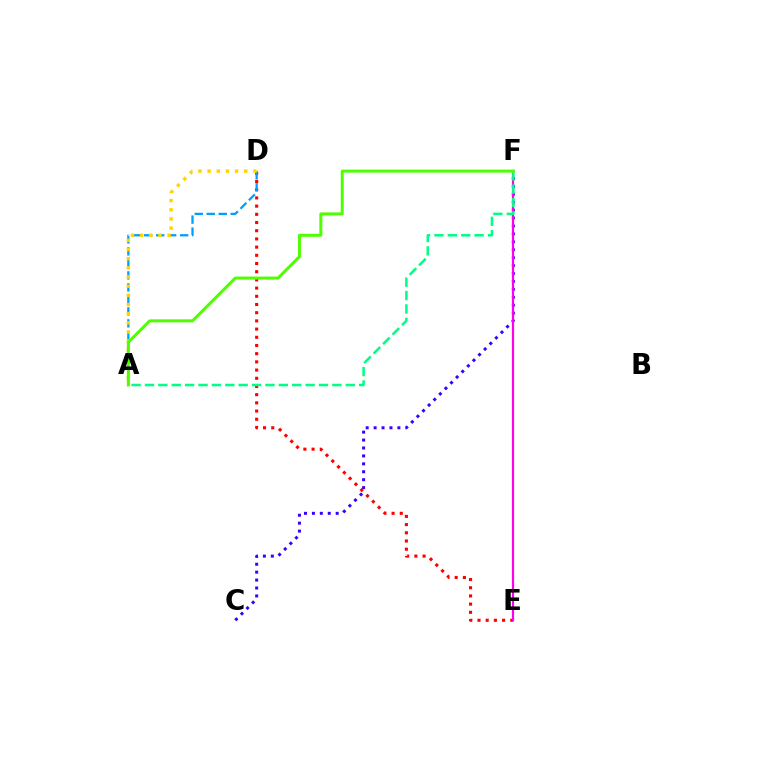{('C', 'F'): [{'color': '#3700ff', 'line_style': 'dotted', 'thickness': 2.15}], ('D', 'E'): [{'color': '#ff0000', 'line_style': 'dotted', 'thickness': 2.23}], ('A', 'D'): [{'color': '#009eff', 'line_style': 'dashed', 'thickness': 1.63}, {'color': '#ffd500', 'line_style': 'dotted', 'thickness': 2.49}], ('E', 'F'): [{'color': '#ff00ed', 'line_style': 'solid', 'thickness': 1.58}], ('A', 'F'): [{'color': '#00ff86', 'line_style': 'dashed', 'thickness': 1.82}, {'color': '#4fff00', 'line_style': 'solid', 'thickness': 2.15}]}